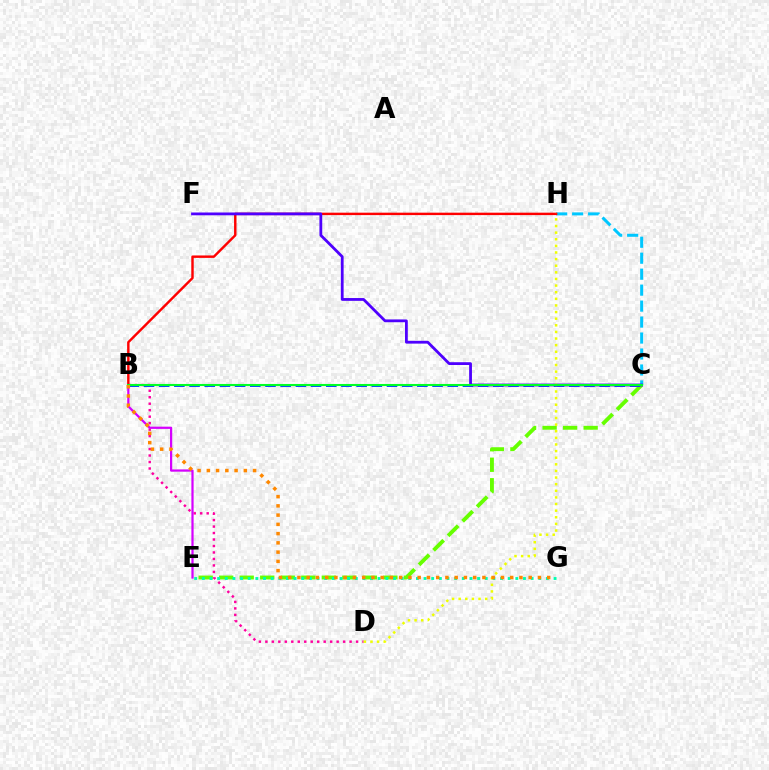{('B', 'D'): [{'color': '#ff00a0', 'line_style': 'dotted', 'thickness': 1.76}], ('B', 'E'): [{'color': '#d600ff', 'line_style': 'solid', 'thickness': 1.6}], ('C', 'E'): [{'color': '#66ff00', 'line_style': 'dashed', 'thickness': 2.79}], ('C', 'H'): [{'color': '#00c7ff', 'line_style': 'dashed', 'thickness': 2.17}], ('B', 'C'): [{'color': '#003fff', 'line_style': 'dashed', 'thickness': 2.06}, {'color': '#00ff27', 'line_style': 'solid', 'thickness': 1.5}], ('B', 'H'): [{'color': '#ff0000', 'line_style': 'solid', 'thickness': 1.75}], ('E', 'G'): [{'color': '#00ffaf', 'line_style': 'dotted', 'thickness': 2.08}], ('C', 'F'): [{'color': '#4f00ff', 'line_style': 'solid', 'thickness': 2.01}], ('D', 'H'): [{'color': '#eeff00', 'line_style': 'dotted', 'thickness': 1.8}], ('B', 'G'): [{'color': '#ff8800', 'line_style': 'dotted', 'thickness': 2.51}]}